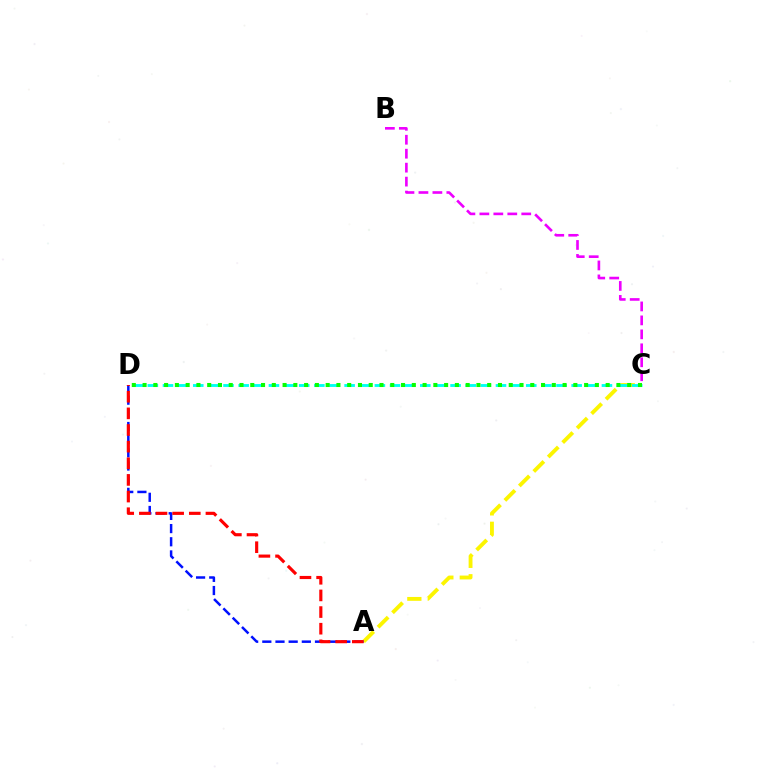{('B', 'C'): [{'color': '#ee00ff', 'line_style': 'dashed', 'thickness': 1.9}], ('A', 'C'): [{'color': '#fcf500', 'line_style': 'dashed', 'thickness': 2.78}], ('A', 'D'): [{'color': '#0010ff', 'line_style': 'dashed', 'thickness': 1.79}, {'color': '#ff0000', 'line_style': 'dashed', 'thickness': 2.26}], ('C', 'D'): [{'color': '#00fff6', 'line_style': 'dashed', 'thickness': 2.06}, {'color': '#08ff00', 'line_style': 'dotted', 'thickness': 2.93}]}